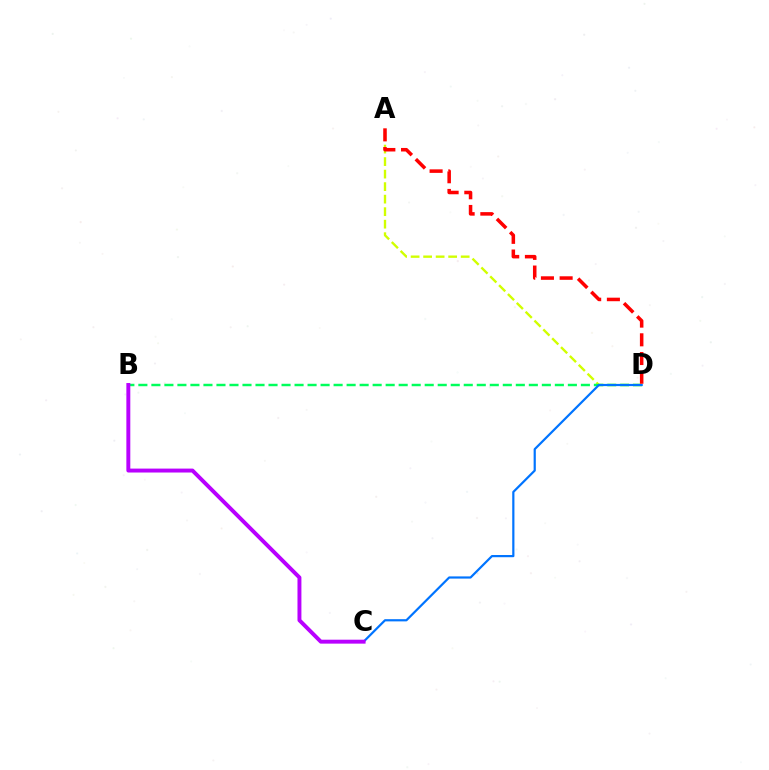{('A', 'D'): [{'color': '#d1ff00', 'line_style': 'dashed', 'thickness': 1.7}, {'color': '#ff0000', 'line_style': 'dashed', 'thickness': 2.54}], ('B', 'D'): [{'color': '#00ff5c', 'line_style': 'dashed', 'thickness': 1.77}], ('C', 'D'): [{'color': '#0074ff', 'line_style': 'solid', 'thickness': 1.58}], ('B', 'C'): [{'color': '#b900ff', 'line_style': 'solid', 'thickness': 2.83}]}